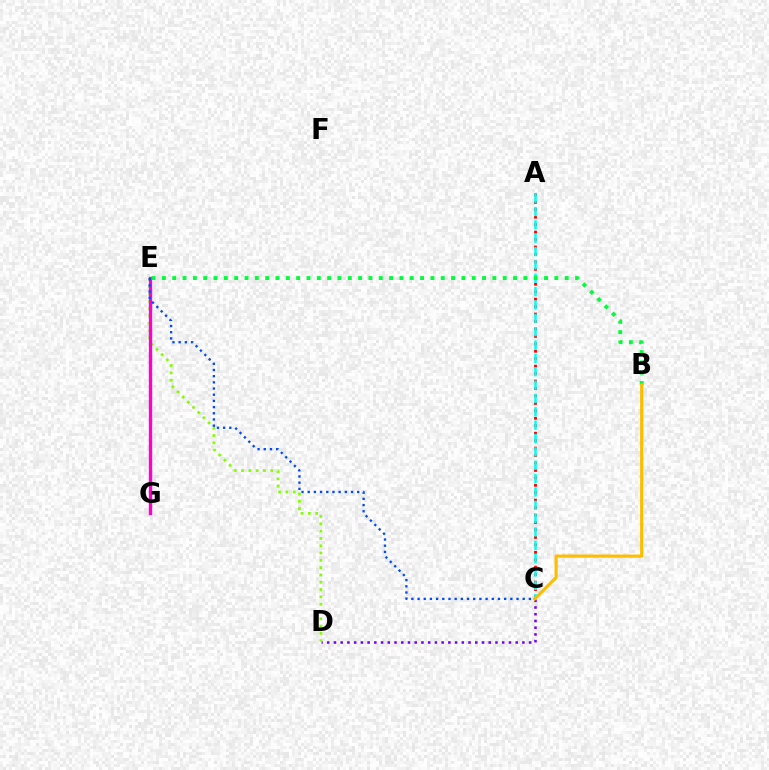{('C', 'D'): [{'color': '#7200ff', 'line_style': 'dotted', 'thickness': 1.83}], ('D', 'E'): [{'color': '#84ff00', 'line_style': 'dotted', 'thickness': 1.99}], ('A', 'C'): [{'color': '#ff0000', 'line_style': 'dotted', 'thickness': 2.02}, {'color': '#00fff6', 'line_style': 'dashed', 'thickness': 1.81}], ('E', 'G'): [{'color': '#ff00cf', 'line_style': 'solid', 'thickness': 2.41}], ('B', 'E'): [{'color': '#00ff39', 'line_style': 'dotted', 'thickness': 2.81}], ('C', 'E'): [{'color': '#004bff', 'line_style': 'dotted', 'thickness': 1.68}], ('B', 'C'): [{'color': '#ffbd00', 'line_style': 'solid', 'thickness': 2.27}]}